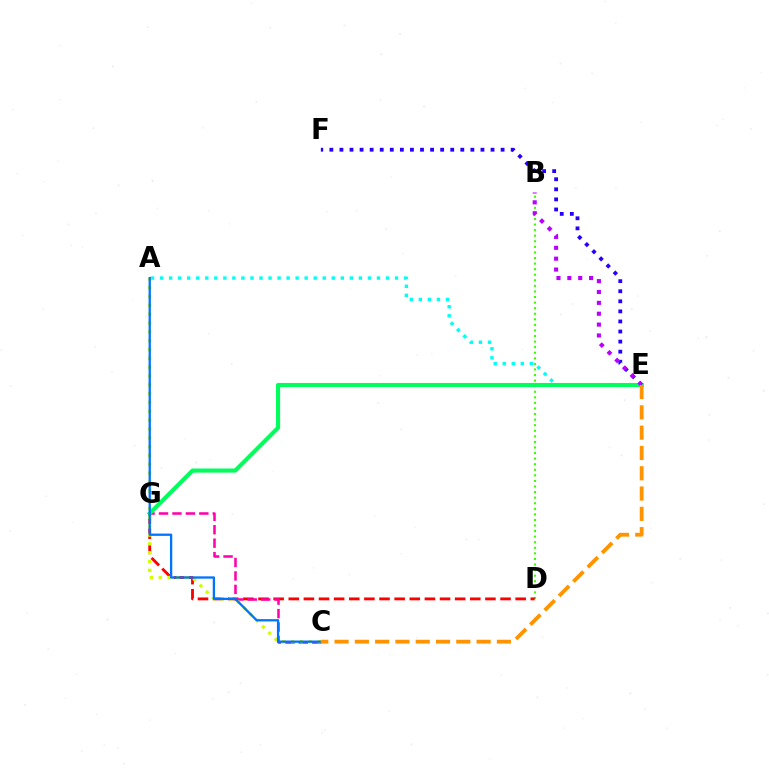{('B', 'D'): [{'color': '#3dff00', 'line_style': 'dotted', 'thickness': 1.51}], ('D', 'G'): [{'color': '#ff0000', 'line_style': 'dashed', 'thickness': 2.06}], ('A', 'E'): [{'color': '#00fff6', 'line_style': 'dotted', 'thickness': 2.46}], ('E', 'F'): [{'color': '#2500ff', 'line_style': 'dotted', 'thickness': 2.74}], ('C', 'G'): [{'color': '#ff00ac', 'line_style': 'dashed', 'thickness': 1.83}], ('A', 'C'): [{'color': '#d1ff00', 'line_style': 'dotted', 'thickness': 2.4}, {'color': '#0074ff', 'line_style': 'solid', 'thickness': 1.66}], ('E', 'G'): [{'color': '#00ff5c', 'line_style': 'solid', 'thickness': 2.96}], ('B', 'E'): [{'color': '#b900ff', 'line_style': 'dotted', 'thickness': 2.95}], ('C', 'E'): [{'color': '#ff9400', 'line_style': 'dashed', 'thickness': 2.76}]}